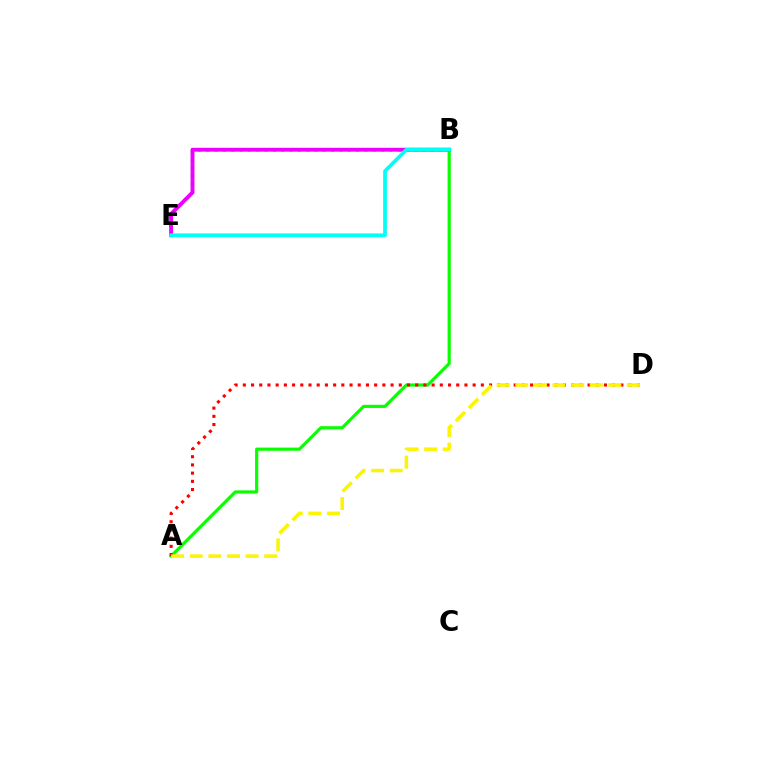{('A', 'B'): [{'color': '#08ff00', 'line_style': 'solid', 'thickness': 2.28}], ('A', 'D'): [{'color': '#ff0000', 'line_style': 'dotted', 'thickness': 2.23}, {'color': '#fcf500', 'line_style': 'dashed', 'thickness': 2.53}], ('B', 'E'): [{'color': '#0010ff', 'line_style': 'dotted', 'thickness': 2.26}, {'color': '#ee00ff', 'line_style': 'solid', 'thickness': 2.79}, {'color': '#00fff6', 'line_style': 'solid', 'thickness': 2.69}]}